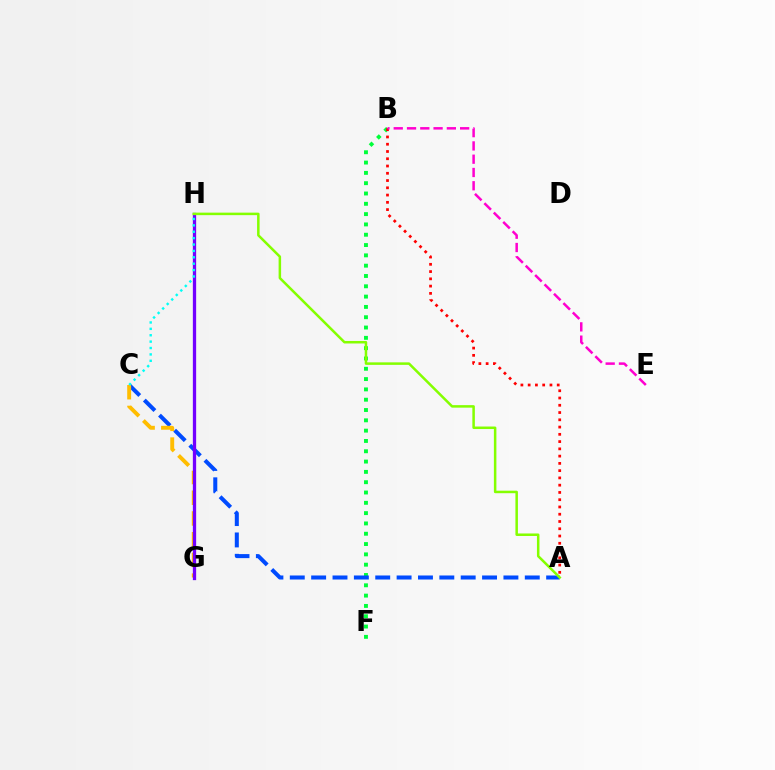{('B', 'F'): [{'color': '#00ff39', 'line_style': 'dotted', 'thickness': 2.8}], ('A', 'B'): [{'color': '#ff0000', 'line_style': 'dotted', 'thickness': 1.97}], ('A', 'C'): [{'color': '#004bff', 'line_style': 'dashed', 'thickness': 2.9}], ('C', 'G'): [{'color': '#ffbd00', 'line_style': 'dashed', 'thickness': 2.81}], ('G', 'H'): [{'color': '#7200ff', 'line_style': 'solid', 'thickness': 2.36}], ('A', 'H'): [{'color': '#84ff00', 'line_style': 'solid', 'thickness': 1.81}], ('B', 'E'): [{'color': '#ff00cf', 'line_style': 'dashed', 'thickness': 1.8}], ('C', 'H'): [{'color': '#00fff6', 'line_style': 'dotted', 'thickness': 1.74}]}